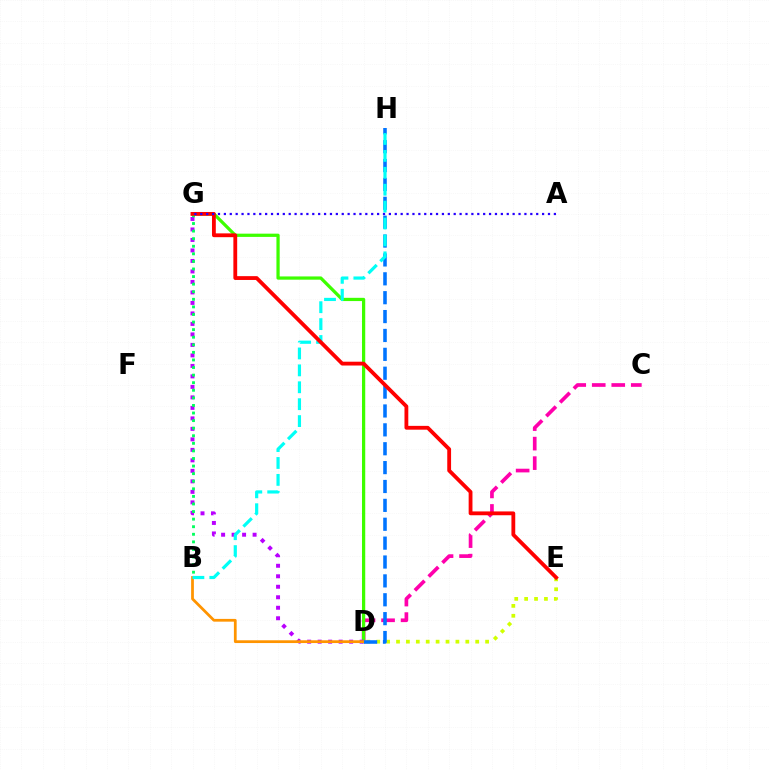{('C', 'D'): [{'color': '#ff00ac', 'line_style': 'dashed', 'thickness': 2.65}], ('D', 'E'): [{'color': '#d1ff00', 'line_style': 'dotted', 'thickness': 2.69}], ('D', 'G'): [{'color': '#3dff00', 'line_style': 'solid', 'thickness': 2.33}, {'color': '#b900ff', 'line_style': 'dotted', 'thickness': 2.85}], ('B', 'D'): [{'color': '#ff9400', 'line_style': 'solid', 'thickness': 1.99}], ('D', 'H'): [{'color': '#0074ff', 'line_style': 'dashed', 'thickness': 2.56}], ('B', 'G'): [{'color': '#00ff5c', 'line_style': 'dotted', 'thickness': 2.06}], ('B', 'H'): [{'color': '#00fff6', 'line_style': 'dashed', 'thickness': 2.3}], ('E', 'G'): [{'color': '#ff0000', 'line_style': 'solid', 'thickness': 2.75}], ('A', 'G'): [{'color': '#2500ff', 'line_style': 'dotted', 'thickness': 1.6}]}